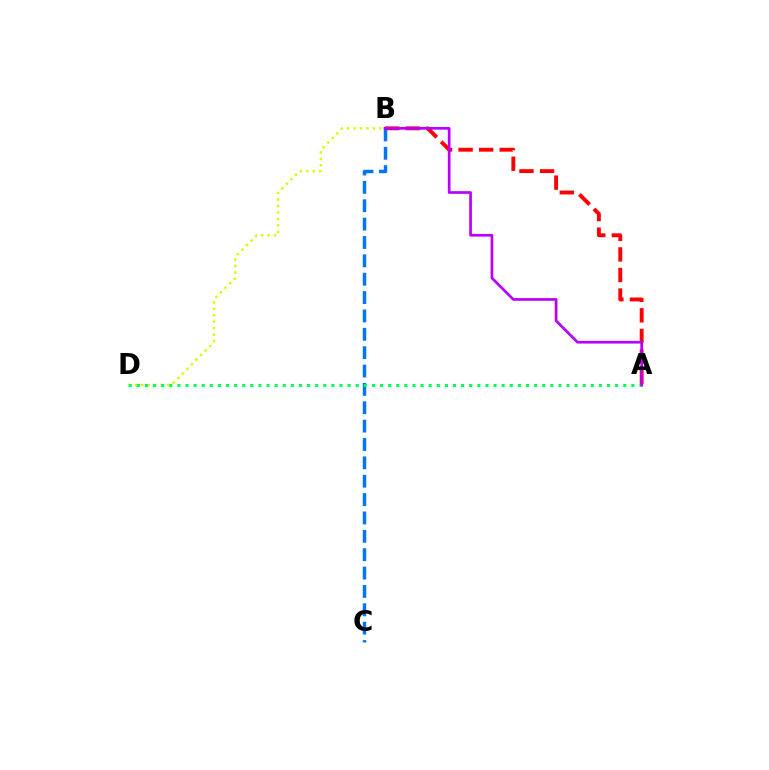{('A', 'B'): [{'color': '#ff0000', 'line_style': 'dashed', 'thickness': 2.79}, {'color': '#b900ff', 'line_style': 'solid', 'thickness': 1.94}], ('B', 'D'): [{'color': '#d1ff00', 'line_style': 'dotted', 'thickness': 1.75}], ('B', 'C'): [{'color': '#0074ff', 'line_style': 'dashed', 'thickness': 2.49}], ('A', 'D'): [{'color': '#00ff5c', 'line_style': 'dotted', 'thickness': 2.2}]}